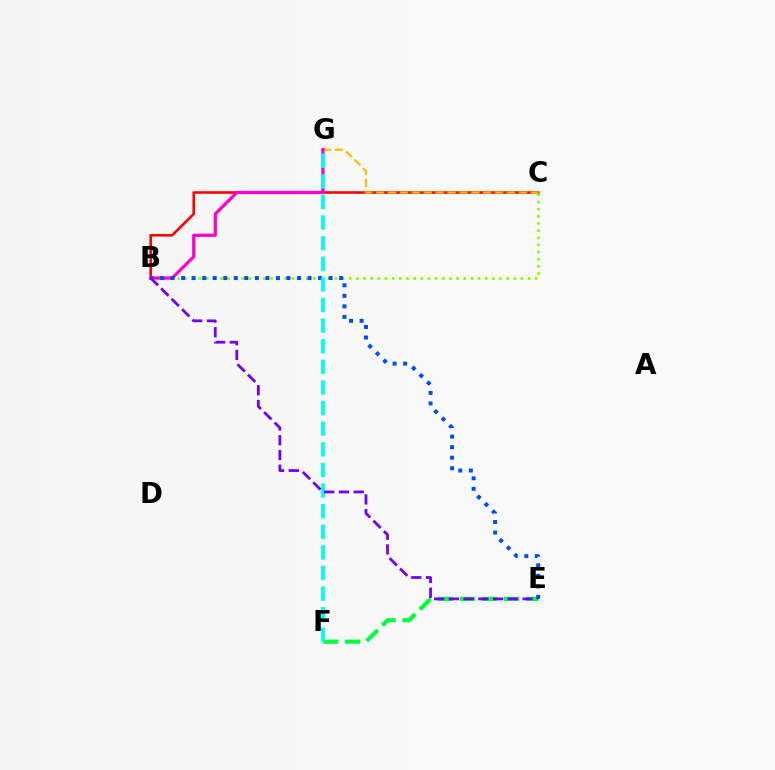{('B', 'C'): [{'color': '#ff0000', 'line_style': 'solid', 'thickness': 1.87}, {'color': '#84ff00', 'line_style': 'dotted', 'thickness': 1.94}], ('C', 'G'): [{'color': '#ffbd00', 'line_style': 'dashed', 'thickness': 1.62}], ('E', 'F'): [{'color': '#00ff39', 'line_style': 'dashed', 'thickness': 3.0}], ('B', 'G'): [{'color': '#ff00cf', 'line_style': 'solid', 'thickness': 2.33}], ('B', 'E'): [{'color': '#004bff', 'line_style': 'dotted', 'thickness': 2.86}, {'color': '#7200ff', 'line_style': 'dashed', 'thickness': 2.0}], ('F', 'G'): [{'color': '#00fff6', 'line_style': 'dashed', 'thickness': 2.8}]}